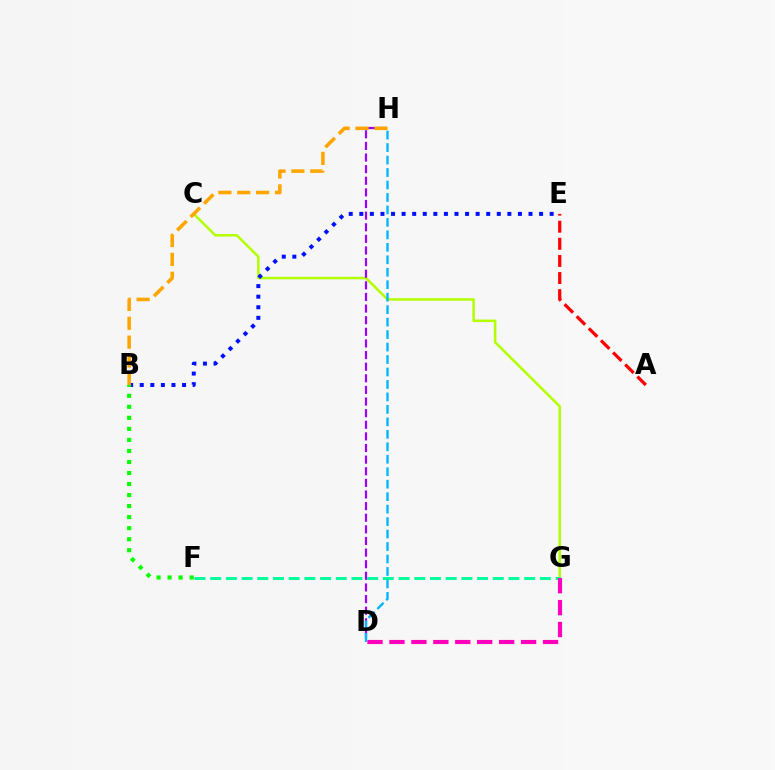{('C', 'G'): [{'color': '#b3ff00', 'line_style': 'solid', 'thickness': 1.83}], ('B', 'E'): [{'color': '#0010ff', 'line_style': 'dotted', 'thickness': 2.87}], ('D', 'H'): [{'color': '#9b00ff', 'line_style': 'dashed', 'thickness': 1.58}, {'color': '#00b5ff', 'line_style': 'dashed', 'thickness': 1.69}], ('A', 'E'): [{'color': '#ff0000', 'line_style': 'dashed', 'thickness': 2.32}], ('F', 'G'): [{'color': '#00ff9d', 'line_style': 'dashed', 'thickness': 2.13}], ('B', 'F'): [{'color': '#08ff00', 'line_style': 'dotted', 'thickness': 3.0}], ('B', 'H'): [{'color': '#ffa500', 'line_style': 'dashed', 'thickness': 2.56}], ('D', 'G'): [{'color': '#ff00bd', 'line_style': 'dashed', 'thickness': 2.98}]}